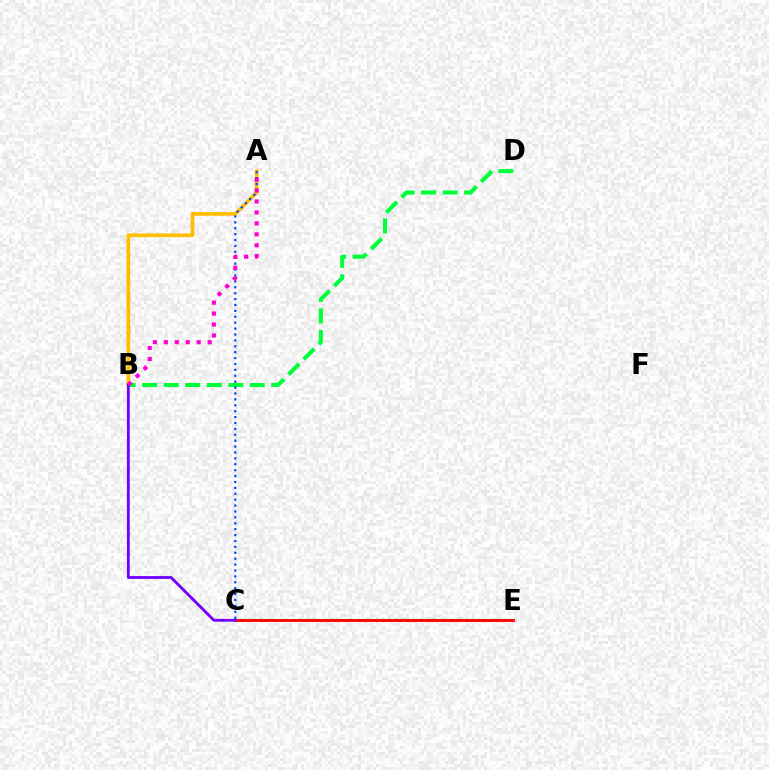{('C', 'E'): [{'color': '#84ff00', 'line_style': 'solid', 'thickness': 1.53}, {'color': '#00fff6', 'line_style': 'dotted', 'thickness': 1.73}, {'color': '#ff0000', 'line_style': 'solid', 'thickness': 2.04}], ('A', 'B'): [{'color': '#ffbd00', 'line_style': 'solid', 'thickness': 2.66}, {'color': '#ff00cf', 'line_style': 'dotted', 'thickness': 2.98}], ('B', 'D'): [{'color': '#00ff39', 'line_style': 'dashed', 'thickness': 2.92}], ('A', 'C'): [{'color': '#004bff', 'line_style': 'dotted', 'thickness': 1.6}], ('B', 'C'): [{'color': '#7200ff', 'line_style': 'solid', 'thickness': 2.05}]}